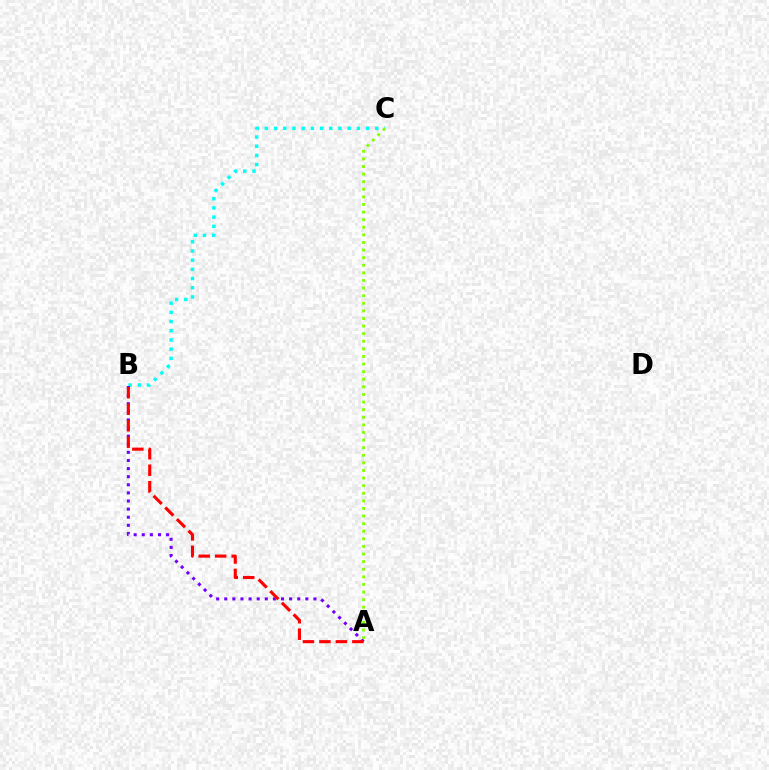{('B', 'C'): [{'color': '#00fff6', 'line_style': 'dotted', 'thickness': 2.5}], ('A', 'B'): [{'color': '#7200ff', 'line_style': 'dotted', 'thickness': 2.2}, {'color': '#ff0000', 'line_style': 'dashed', 'thickness': 2.24}], ('A', 'C'): [{'color': '#84ff00', 'line_style': 'dotted', 'thickness': 2.06}]}